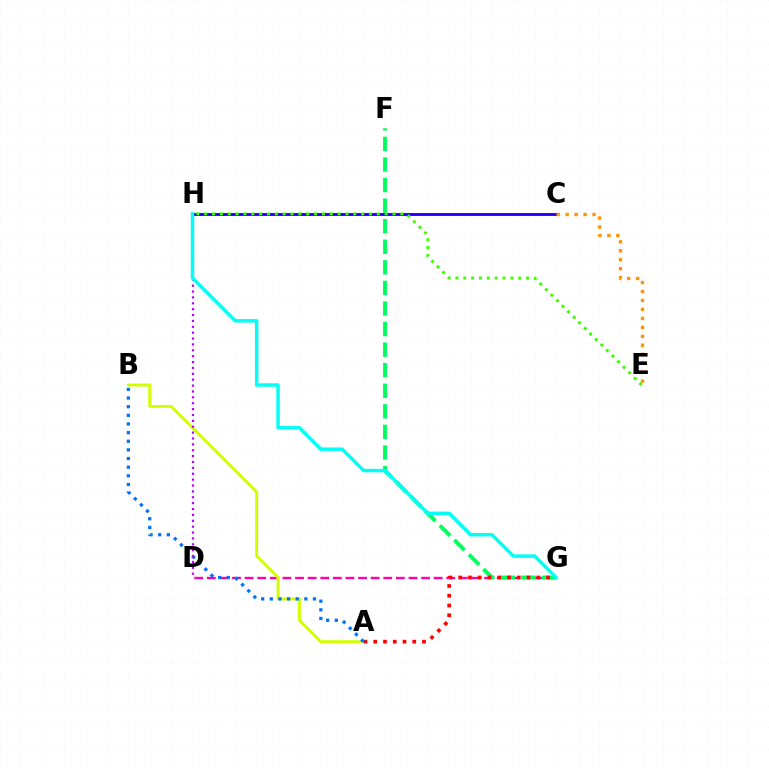{('D', 'G'): [{'color': '#ff00ac', 'line_style': 'dashed', 'thickness': 1.71}], ('A', 'B'): [{'color': '#d1ff00', 'line_style': 'solid', 'thickness': 2.1}, {'color': '#0074ff', 'line_style': 'dotted', 'thickness': 2.35}], ('F', 'G'): [{'color': '#00ff5c', 'line_style': 'dashed', 'thickness': 2.79}], ('A', 'G'): [{'color': '#ff0000', 'line_style': 'dotted', 'thickness': 2.65}], ('C', 'H'): [{'color': '#2500ff', 'line_style': 'solid', 'thickness': 2.09}], ('C', 'E'): [{'color': '#ff9400', 'line_style': 'dotted', 'thickness': 2.43}], ('E', 'H'): [{'color': '#3dff00', 'line_style': 'dotted', 'thickness': 2.13}], ('D', 'H'): [{'color': '#b900ff', 'line_style': 'dotted', 'thickness': 1.6}], ('G', 'H'): [{'color': '#00fff6', 'line_style': 'solid', 'thickness': 2.5}]}